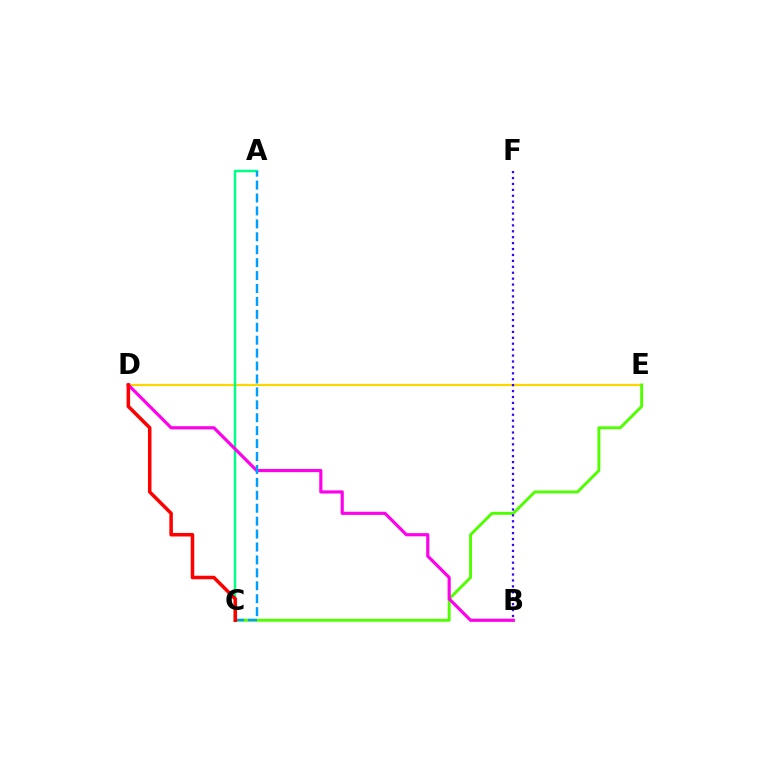{('D', 'E'): [{'color': '#ffd500', 'line_style': 'solid', 'thickness': 1.58}], ('A', 'C'): [{'color': '#00ff86', 'line_style': 'solid', 'thickness': 1.78}, {'color': '#009eff', 'line_style': 'dashed', 'thickness': 1.76}], ('C', 'E'): [{'color': '#4fff00', 'line_style': 'solid', 'thickness': 2.1}], ('B', 'F'): [{'color': '#3700ff', 'line_style': 'dotted', 'thickness': 1.61}], ('B', 'D'): [{'color': '#ff00ed', 'line_style': 'solid', 'thickness': 2.28}], ('C', 'D'): [{'color': '#ff0000', 'line_style': 'solid', 'thickness': 2.53}]}